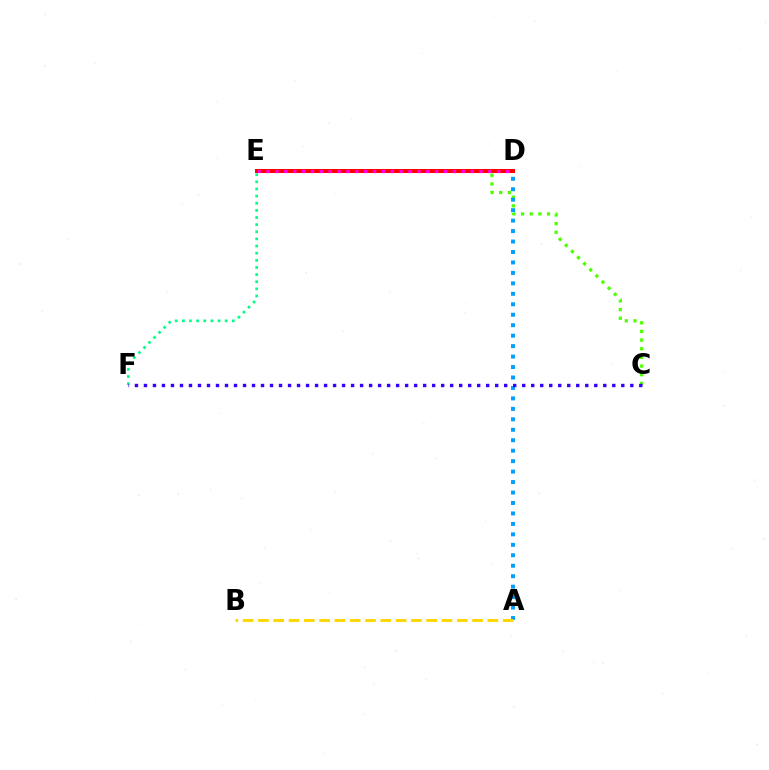{('C', 'E'): [{'color': '#4fff00', 'line_style': 'dotted', 'thickness': 2.35}], ('A', 'D'): [{'color': '#009eff', 'line_style': 'dotted', 'thickness': 2.84}], ('A', 'B'): [{'color': '#ffd500', 'line_style': 'dashed', 'thickness': 2.08}], ('E', 'F'): [{'color': '#00ff86', 'line_style': 'dotted', 'thickness': 1.94}], ('D', 'E'): [{'color': '#ff0000', 'line_style': 'solid', 'thickness': 2.88}, {'color': '#ff00ed', 'line_style': 'dotted', 'thickness': 2.41}], ('C', 'F'): [{'color': '#3700ff', 'line_style': 'dotted', 'thickness': 2.45}]}